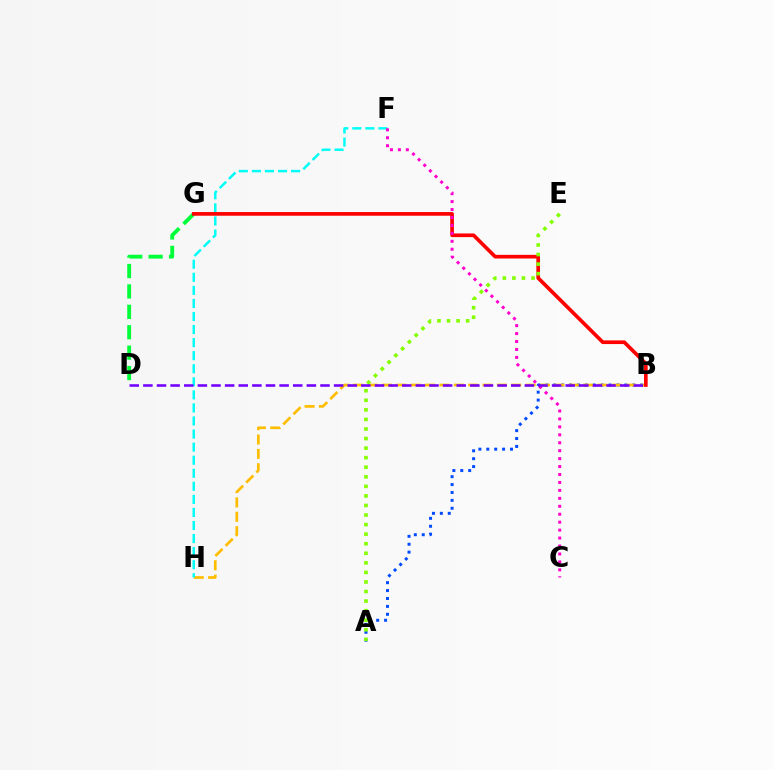{('A', 'B'): [{'color': '#004bff', 'line_style': 'dotted', 'thickness': 2.15}], ('B', 'H'): [{'color': '#ffbd00', 'line_style': 'dashed', 'thickness': 1.95}], ('D', 'G'): [{'color': '#00ff39', 'line_style': 'dashed', 'thickness': 2.77}], ('F', 'H'): [{'color': '#00fff6', 'line_style': 'dashed', 'thickness': 1.77}], ('B', 'G'): [{'color': '#ff0000', 'line_style': 'solid', 'thickness': 2.64}], ('C', 'F'): [{'color': '#ff00cf', 'line_style': 'dotted', 'thickness': 2.16}], ('A', 'E'): [{'color': '#84ff00', 'line_style': 'dotted', 'thickness': 2.6}], ('B', 'D'): [{'color': '#7200ff', 'line_style': 'dashed', 'thickness': 1.85}]}